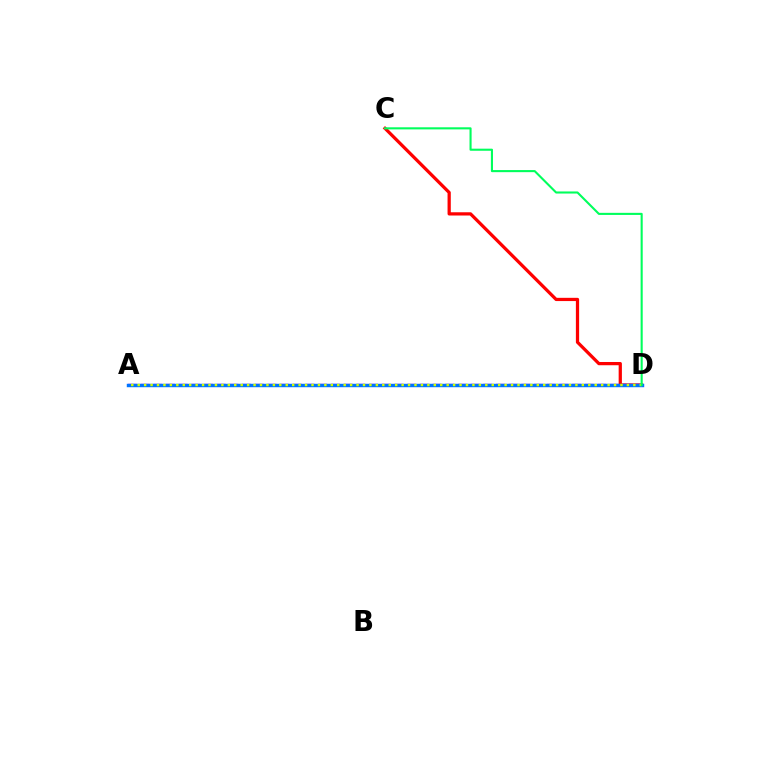{('C', 'D'): [{'color': '#ff0000', 'line_style': 'solid', 'thickness': 2.33}, {'color': '#00ff5c', 'line_style': 'solid', 'thickness': 1.51}], ('A', 'D'): [{'color': '#b900ff', 'line_style': 'dashed', 'thickness': 1.72}, {'color': '#0074ff', 'line_style': 'solid', 'thickness': 2.47}, {'color': '#d1ff00', 'line_style': 'dotted', 'thickness': 1.75}]}